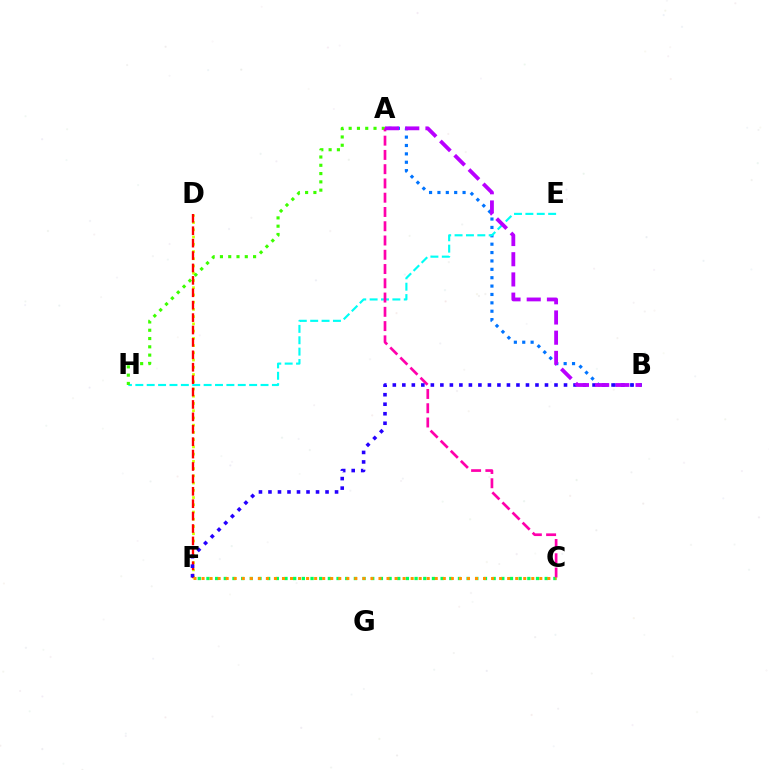{('A', 'B'): [{'color': '#0074ff', 'line_style': 'dotted', 'thickness': 2.28}, {'color': '#b900ff', 'line_style': 'dashed', 'thickness': 2.74}], ('D', 'F'): [{'color': '#d1ff00', 'line_style': 'dotted', 'thickness': 1.97}, {'color': '#ff0000', 'line_style': 'dashed', 'thickness': 1.69}], ('E', 'H'): [{'color': '#00fff6', 'line_style': 'dashed', 'thickness': 1.55}], ('C', 'F'): [{'color': '#00ff5c', 'line_style': 'dotted', 'thickness': 2.36}, {'color': '#ff9400', 'line_style': 'dotted', 'thickness': 2.18}], ('A', 'H'): [{'color': '#3dff00', 'line_style': 'dotted', 'thickness': 2.25}], ('A', 'C'): [{'color': '#ff00ac', 'line_style': 'dashed', 'thickness': 1.94}], ('B', 'F'): [{'color': '#2500ff', 'line_style': 'dotted', 'thickness': 2.58}]}